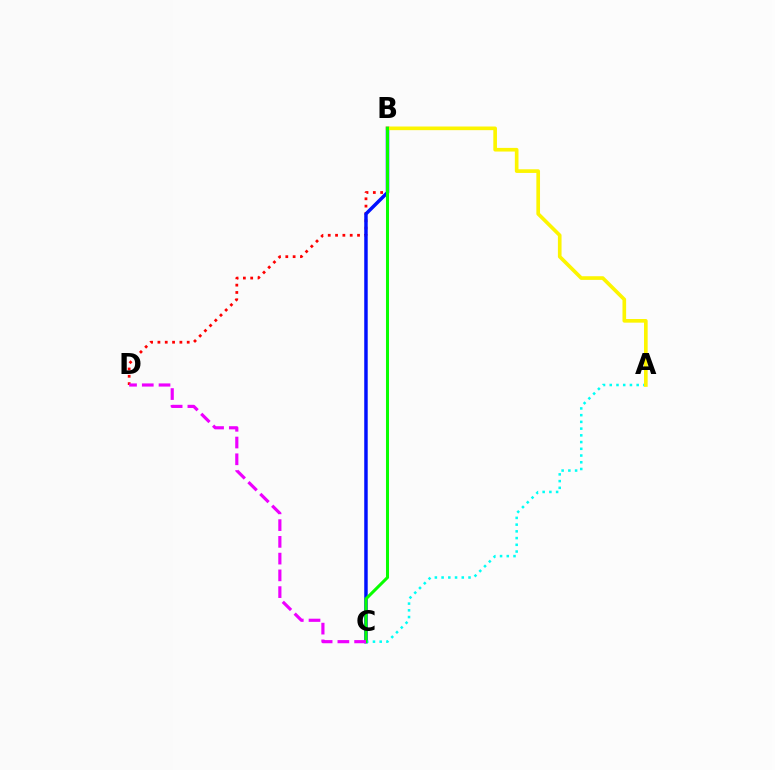{('B', 'D'): [{'color': '#ff0000', 'line_style': 'dotted', 'thickness': 1.99}], ('B', 'C'): [{'color': '#0010ff', 'line_style': 'solid', 'thickness': 2.49}, {'color': '#08ff00', 'line_style': 'solid', 'thickness': 2.18}], ('A', 'C'): [{'color': '#00fff6', 'line_style': 'dotted', 'thickness': 1.83}], ('A', 'B'): [{'color': '#fcf500', 'line_style': 'solid', 'thickness': 2.63}], ('C', 'D'): [{'color': '#ee00ff', 'line_style': 'dashed', 'thickness': 2.28}]}